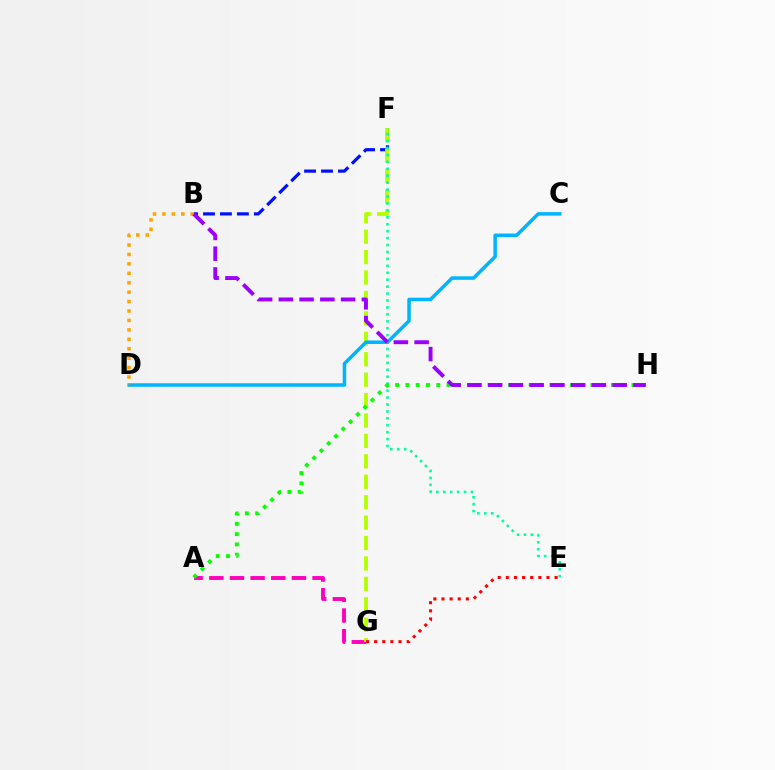{('A', 'G'): [{'color': '#ff00bd', 'line_style': 'dashed', 'thickness': 2.81}], ('B', 'F'): [{'color': '#0010ff', 'line_style': 'dashed', 'thickness': 2.3}], ('F', 'G'): [{'color': '#b3ff00', 'line_style': 'dashed', 'thickness': 2.77}], ('E', 'G'): [{'color': '#ff0000', 'line_style': 'dotted', 'thickness': 2.21}], ('E', 'F'): [{'color': '#00ff9d', 'line_style': 'dotted', 'thickness': 1.88}], ('A', 'H'): [{'color': '#08ff00', 'line_style': 'dotted', 'thickness': 2.79}], ('C', 'D'): [{'color': '#00b5ff', 'line_style': 'solid', 'thickness': 2.52}], ('B', 'D'): [{'color': '#ffa500', 'line_style': 'dotted', 'thickness': 2.56}], ('B', 'H'): [{'color': '#9b00ff', 'line_style': 'dashed', 'thickness': 2.82}]}